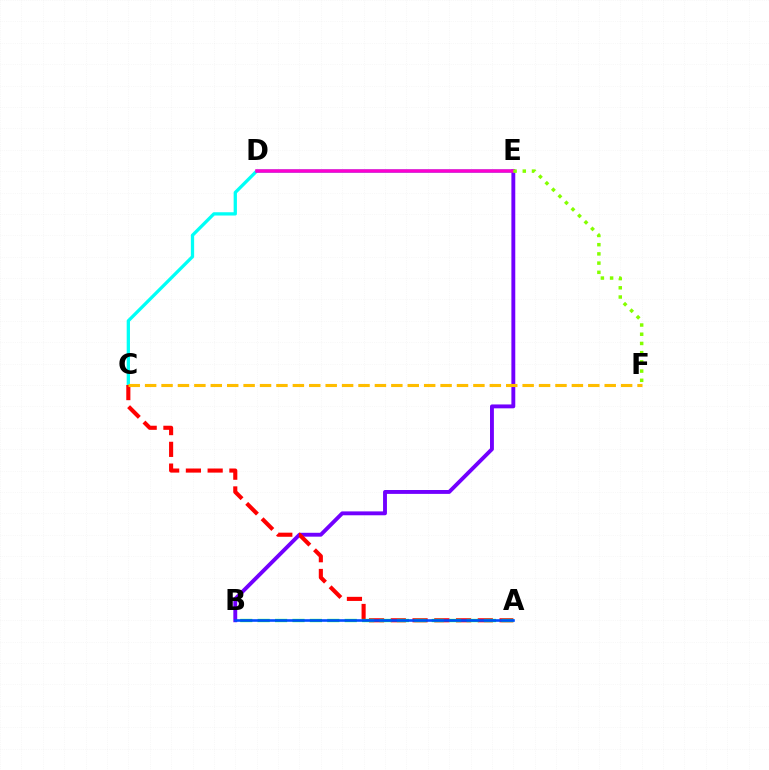{('C', 'E'): [{'color': '#00fff6', 'line_style': 'solid', 'thickness': 2.36}], ('B', 'E'): [{'color': '#7200ff', 'line_style': 'solid', 'thickness': 2.79}], ('A', 'C'): [{'color': '#ff0000', 'line_style': 'dashed', 'thickness': 2.95}], ('D', 'E'): [{'color': '#ff00cf', 'line_style': 'solid', 'thickness': 2.56}], ('A', 'B'): [{'color': '#00ff39', 'line_style': 'dashed', 'thickness': 2.37}, {'color': '#004bff', 'line_style': 'solid', 'thickness': 1.88}], ('C', 'F'): [{'color': '#ffbd00', 'line_style': 'dashed', 'thickness': 2.23}], ('E', 'F'): [{'color': '#84ff00', 'line_style': 'dotted', 'thickness': 2.5}]}